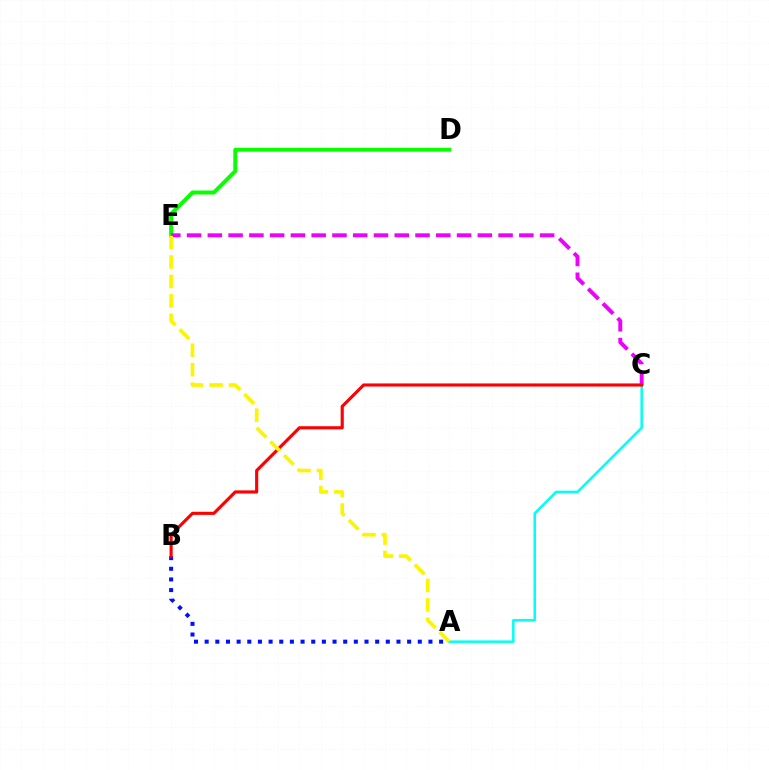{('D', 'E'): [{'color': '#08ff00', 'line_style': 'solid', 'thickness': 2.85}], ('A', 'B'): [{'color': '#0010ff', 'line_style': 'dotted', 'thickness': 2.9}], ('C', 'E'): [{'color': '#ee00ff', 'line_style': 'dashed', 'thickness': 2.82}], ('A', 'C'): [{'color': '#00fff6', 'line_style': 'solid', 'thickness': 1.8}], ('B', 'C'): [{'color': '#ff0000', 'line_style': 'solid', 'thickness': 2.25}], ('A', 'E'): [{'color': '#fcf500', 'line_style': 'dashed', 'thickness': 2.64}]}